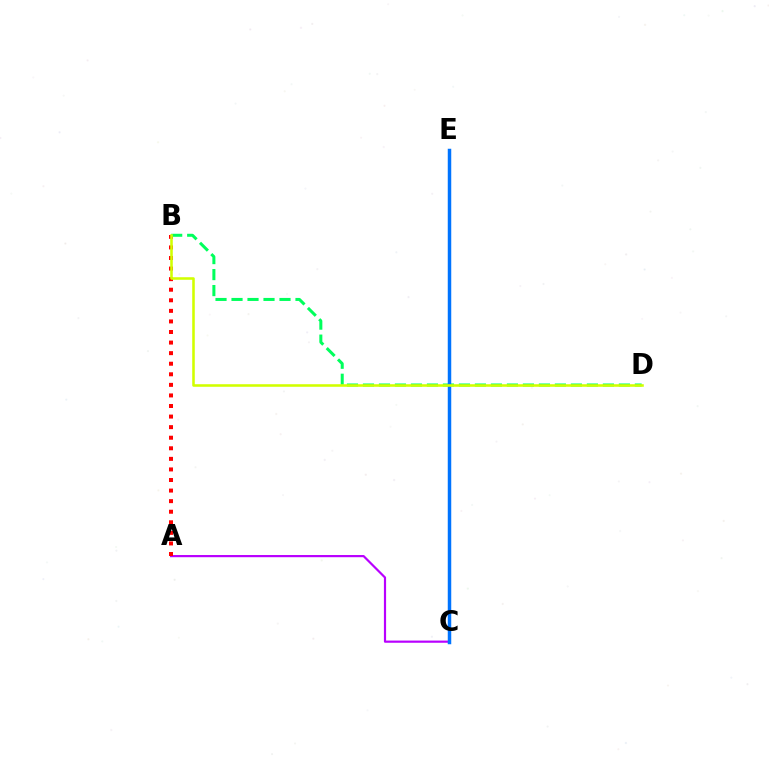{('A', 'C'): [{'color': '#b900ff', 'line_style': 'solid', 'thickness': 1.58}], ('A', 'B'): [{'color': '#ff0000', 'line_style': 'dotted', 'thickness': 2.87}], ('B', 'D'): [{'color': '#00ff5c', 'line_style': 'dashed', 'thickness': 2.17}, {'color': '#d1ff00', 'line_style': 'solid', 'thickness': 1.85}], ('C', 'E'): [{'color': '#0074ff', 'line_style': 'solid', 'thickness': 2.51}]}